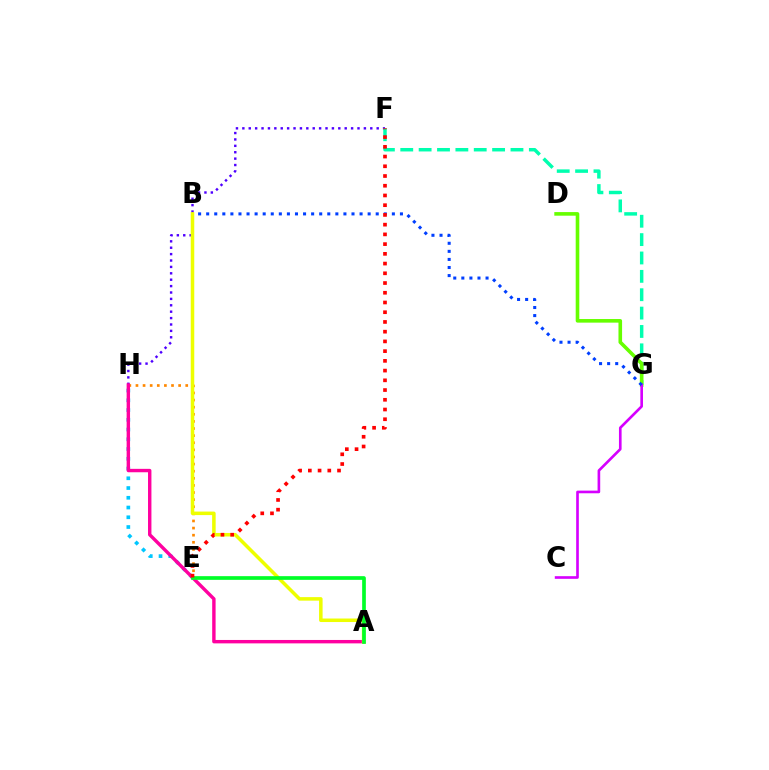{('F', 'H'): [{'color': '#4f00ff', 'line_style': 'dotted', 'thickness': 1.74}], ('F', 'G'): [{'color': '#00ffaf', 'line_style': 'dashed', 'thickness': 2.5}], ('E', 'H'): [{'color': '#00c7ff', 'line_style': 'dotted', 'thickness': 2.65}, {'color': '#ff8800', 'line_style': 'dotted', 'thickness': 1.93}], ('D', 'G'): [{'color': '#66ff00', 'line_style': 'solid', 'thickness': 2.6}], ('A', 'H'): [{'color': '#ff00a0', 'line_style': 'solid', 'thickness': 2.45}], ('C', 'G'): [{'color': '#d600ff', 'line_style': 'solid', 'thickness': 1.91}], ('B', 'G'): [{'color': '#003fff', 'line_style': 'dotted', 'thickness': 2.19}], ('A', 'B'): [{'color': '#eeff00', 'line_style': 'solid', 'thickness': 2.54}], ('A', 'E'): [{'color': '#00ff27', 'line_style': 'solid', 'thickness': 2.65}], ('E', 'F'): [{'color': '#ff0000', 'line_style': 'dotted', 'thickness': 2.64}]}